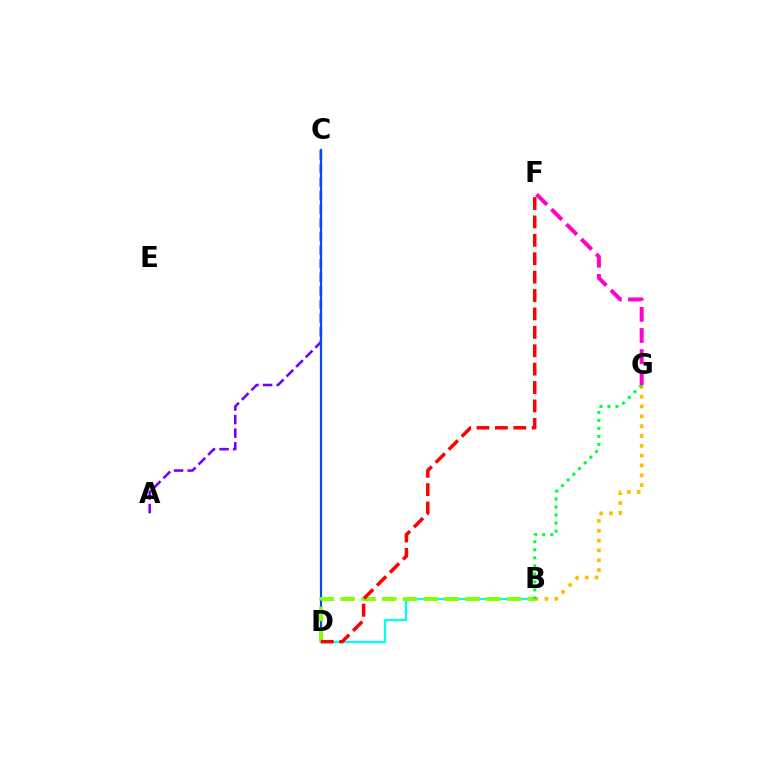{('A', 'C'): [{'color': '#7200ff', 'line_style': 'dashed', 'thickness': 1.85}], ('C', 'D'): [{'color': '#004bff', 'line_style': 'solid', 'thickness': 1.58}], ('B', 'G'): [{'color': '#ffbd00', 'line_style': 'dotted', 'thickness': 2.67}, {'color': '#00ff39', 'line_style': 'dotted', 'thickness': 2.18}], ('B', 'D'): [{'color': '#00fff6', 'line_style': 'solid', 'thickness': 1.63}, {'color': '#84ff00', 'line_style': 'dashed', 'thickness': 2.83}], ('D', 'F'): [{'color': '#ff0000', 'line_style': 'dashed', 'thickness': 2.5}], ('F', 'G'): [{'color': '#ff00cf', 'line_style': 'dashed', 'thickness': 2.86}]}